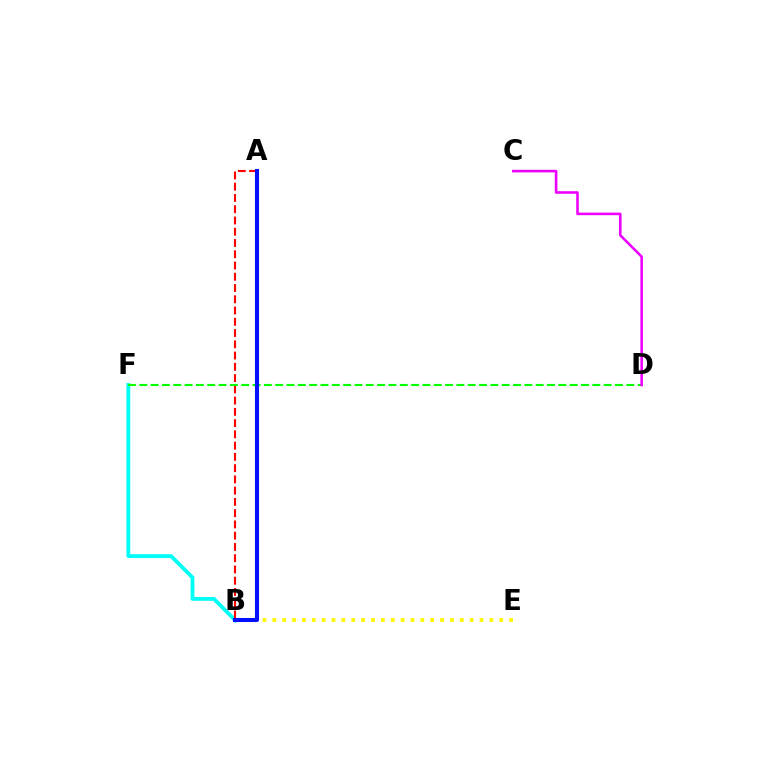{('B', 'F'): [{'color': '#00fff6', 'line_style': 'solid', 'thickness': 2.75}], ('B', 'E'): [{'color': '#fcf500', 'line_style': 'dotted', 'thickness': 2.68}], ('A', 'B'): [{'color': '#ff0000', 'line_style': 'dashed', 'thickness': 1.53}, {'color': '#0010ff', 'line_style': 'solid', 'thickness': 2.93}], ('D', 'F'): [{'color': '#08ff00', 'line_style': 'dashed', 'thickness': 1.54}], ('C', 'D'): [{'color': '#ee00ff', 'line_style': 'solid', 'thickness': 1.86}]}